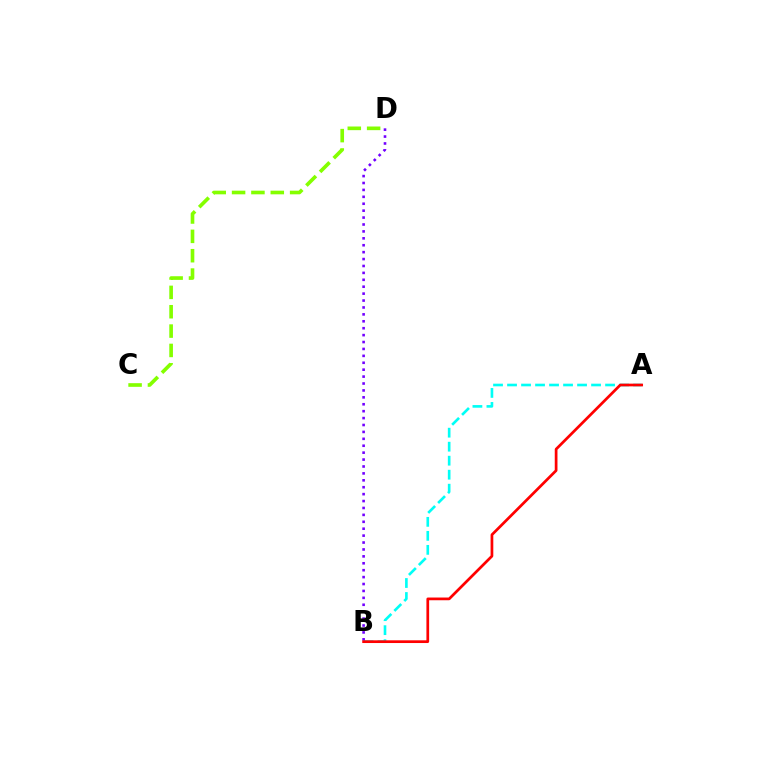{('A', 'B'): [{'color': '#00fff6', 'line_style': 'dashed', 'thickness': 1.9}, {'color': '#ff0000', 'line_style': 'solid', 'thickness': 1.96}], ('C', 'D'): [{'color': '#84ff00', 'line_style': 'dashed', 'thickness': 2.63}], ('B', 'D'): [{'color': '#7200ff', 'line_style': 'dotted', 'thickness': 1.88}]}